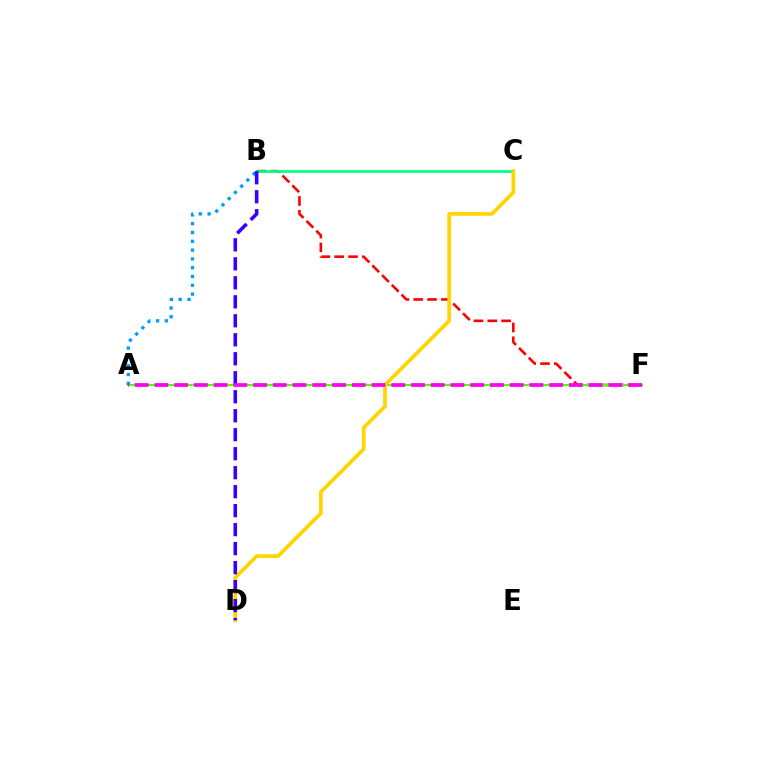{('B', 'F'): [{'color': '#ff0000', 'line_style': 'dashed', 'thickness': 1.88}], ('A', 'F'): [{'color': '#4fff00', 'line_style': 'solid', 'thickness': 1.51}, {'color': '#ff00ed', 'line_style': 'dashed', 'thickness': 2.68}], ('B', 'C'): [{'color': '#00ff86', 'line_style': 'solid', 'thickness': 1.93}], ('A', 'B'): [{'color': '#009eff', 'line_style': 'dotted', 'thickness': 2.39}], ('C', 'D'): [{'color': '#ffd500', 'line_style': 'solid', 'thickness': 2.68}], ('B', 'D'): [{'color': '#3700ff', 'line_style': 'dashed', 'thickness': 2.58}]}